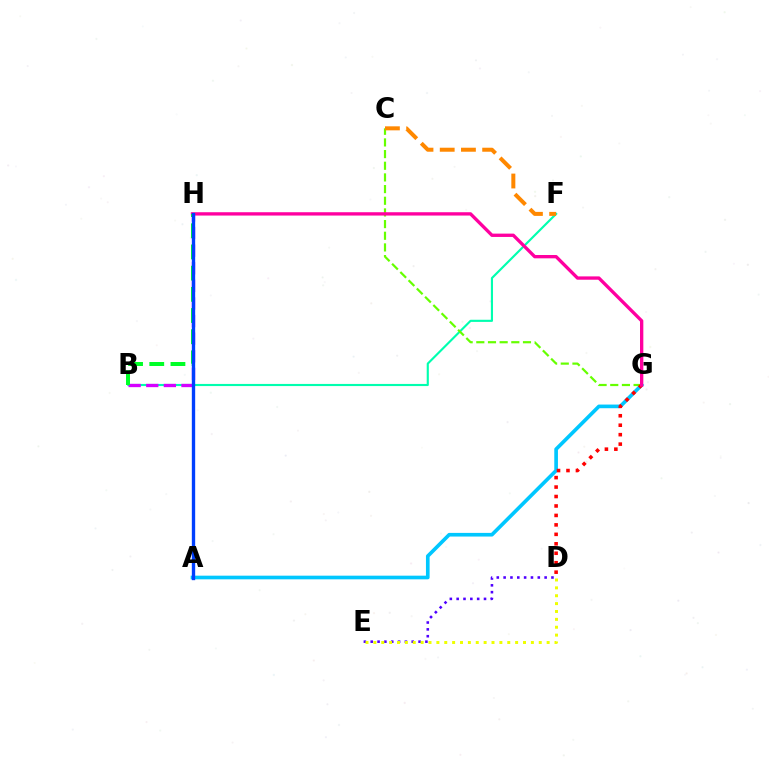{('B', 'F'): [{'color': '#00ffaf', 'line_style': 'solid', 'thickness': 1.54}], ('A', 'G'): [{'color': '#00c7ff', 'line_style': 'solid', 'thickness': 2.63}], ('C', 'G'): [{'color': '#66ff00', 'line_style': 'dashed', 'thickness': 1.58}], ('D', 'E'): [{'color': '#4f00ff', 'line_style': 'dotted', 'thickness': 1.86}, {'color': '#eeff00', 'line_style': 'dotted', 'thickness': 2.14}], ('B', 'H'): [{'color': '#d600ff', 'line_style': 'dashed', 'thickness': 2.39}, {'color': '#00ff27', 'line_style': 'dashed', 'thickness': 2.88}], ('C', 'F'): [{'color': '#ff8800', 'line_style': 'dashed', 'thickness': 2.88}], ('D', 'G'): [{'color': '#ff0000', 'line_style': 'dotted', 'thickness': 2.57}], ('G', 'H'): [{'color': '#ff00a0', 'line_style': 'solid', 'thickness': 2.39}], ('A', 'H'): [{'color': '#003fff', 'line_style': 'solid', 'thickness': 2.42}]}